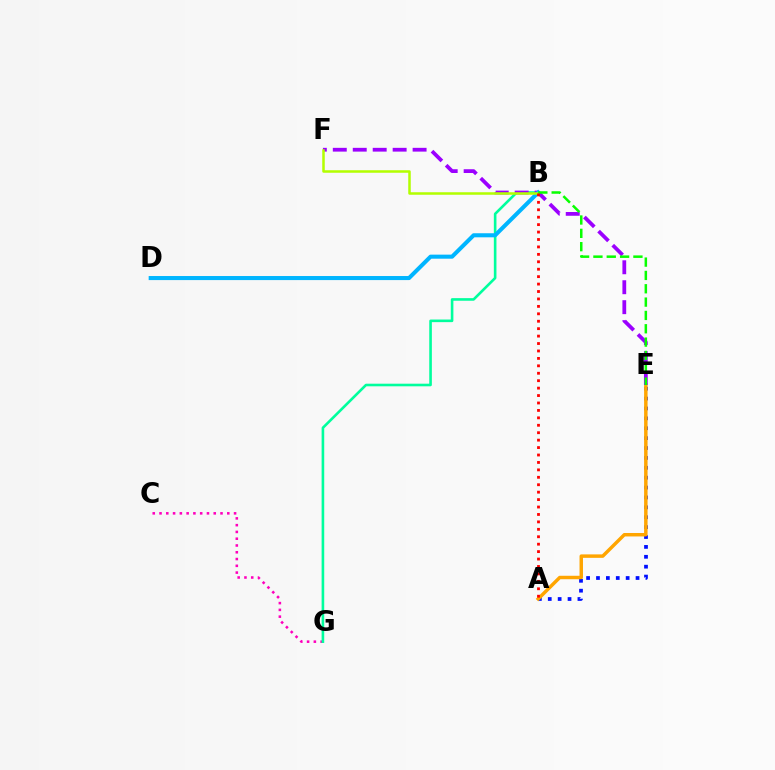{('C', 'G'): [{'color': '#ff00bd', 'line_style': 'dotted', 'thickness': 1.84}], ('B', 'G'): [{'color': '#00ff9d', 'line_style': 'solid', 'thickness': 1.88}], ('A', 'E'): [{'color': '#0010ff', 'line_style': 'dotted', 'thickness': 2.69}, {'color': '#ffa500', 'line_style': 'solid', 'thickness': 2.49}], ('E', 'F'): [{'color': '#9b00ff', 'line_style': 'dashed', 'thickness': 2.71}], ('B', 'D'): [{'color': '#00b5ff', 'line_style': 'solid', 'thickness': 2.93}], ('B', 'F'): [{'color': '#b3ff00', 'line_style': 'solid', 'thickness': 1.81}], ('B', 'E'): [{'color': '#08ff00', 'line_style': 'dashed', 'thickness': 1.81}], ('A', 'B'): [{'color': '#ff0000', 'line_style': 'dotted', 'thickness': 2.02}]}